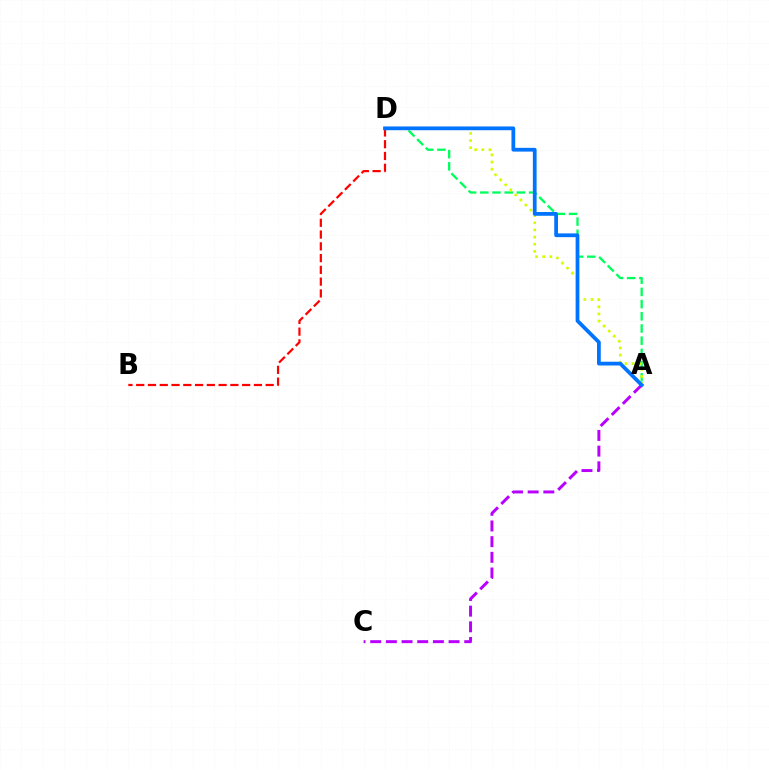{('A', 'D'): [{'color': '#00ff5c', 'line_style': 'dashed', 'thickness': 1.66}, {'color': '#d1ff00', 'line_style': 'dotted', 'thickness': 1.94}, {'color': '#0074ff', 'line_style': 'solid', 'thickness': 2.71}], ('B', 'D'): [{'color': '#ff0000', 'line_style': 'dashed', 'thickness': 1.6}], ('A', 'C'): [{'color': '#b900ff', 'line_style': 'dashed', 'thickness': 2.13}]}